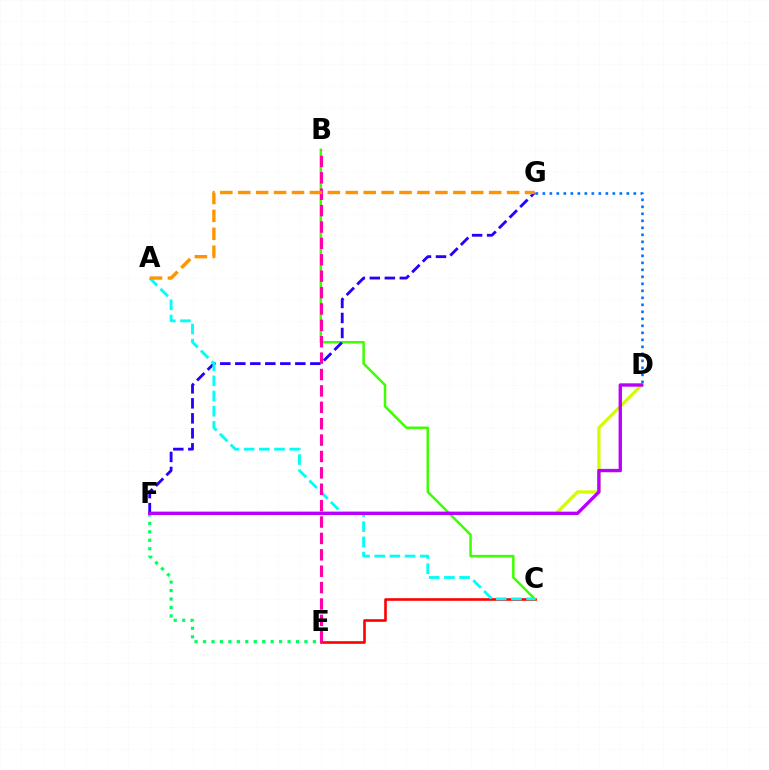{('D', 'F'): [{'color': '#d1ff00', 'line_style': 'solid', 'thickness': 2.32}, {'color': '#b900ff', 'line_style': 'solid', 'thickness': 2.42}], ('E', 'F'): [{'color': '#00ff5c', 'line_style': 'dotted', 'thickness': 2.3}], ('C', 'E'): [{'color': '#ff0000', 'line_style': 'solid', 'thickness': 1.88}], ('D', 'G'): [{'color': '#0074ff', 'line_style': 'dotted', 'thickness': 1.9}], ('B', 'C'): [{'color': '#3dff00', 'line_style': 'solid', 'thickness': 1.8}], ('F', 'G'): [{'color': '#2500ff', 'line_style': 'dashed', 'thickness': 2.04}], ('A', 'C'): [{'color': '#00fff6', 'line_style': 'dashed', 'thickness': 2.06}], ('B', 'E'): [{'color': '#ff00ac', 'line_style': 'dashed', 'thickness': 2.23}], ('A', 'G'): [{'color': '#ff9400', 'line_style': 'dashed', 'thickness': 2.43}]}